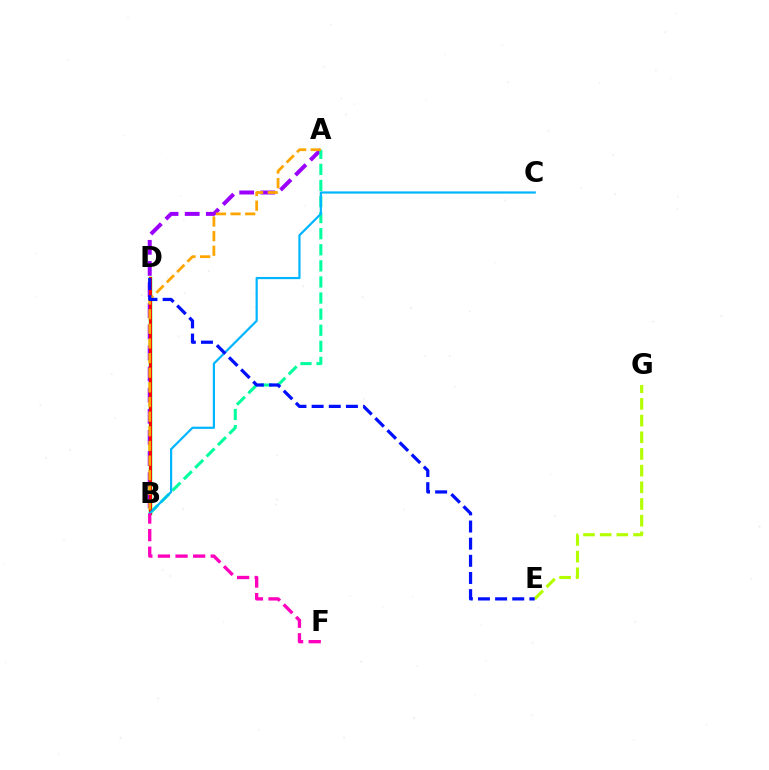{('B', 'D'): [{'color': '#08ff00', 'line_style': 'solid', 'thickness': 2.51}, {'color': '#ff0000', 'line_style': 'solid', 'thickness': 2.09}], ('A', 'B'): [{'color': '#9b00ff', 'line_style': 'dashed', 'thickness': 2.87}, {'color': '#00ff9d', 'line_style': 'dashed', 'thickness': 2.19}, {'color': '#ffa500', 'line_style': 'dashed', 'thickness': 1.99}], ('E', 'G'): [{'color': '#b3ff00', 'line_style': 'dashed', 'thickness': 2.27}], ('B', 'C'): [{'color': '#00b5ff', 'line_style': 'solid', 'thickness': 1.58}], ('B', 'F'): [{'color': '#ff00bd', 'line_style': 'dashed', 'thickness': 2.39}], ('D', 'E'): [{'color': '#0010ff', 'line_style': 'dashed', 'thickness': 2.33}]}